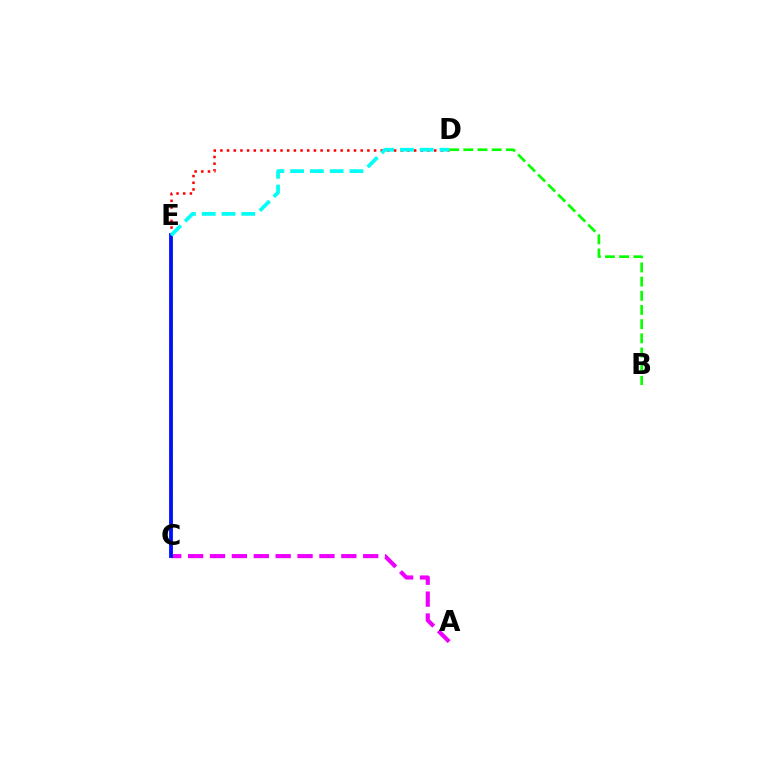{('D', 'E'): [{'color': '#ff0000', 'line_style': 'dotted', 'thickness': 1.82}, {'color': '#00fff6', 'line_style': 'dashed', 'thickness': 2.69}], ('A', 'C'): [{'color': '#ee00ff', 'line_style': 'dashed', 'thickness': 2.97}], ('C', 'E'): [{'color': '#fcf500', 'line_style': 'dashed', 'thickness': 2.27}, {'color': '#0010ff', 'line_style': 'solid', 'thickness': 2.74}], ('B', 'D'): [{'color': '#08ff00', 'line_style': 'dashed', 'thickness': 1.93}]}